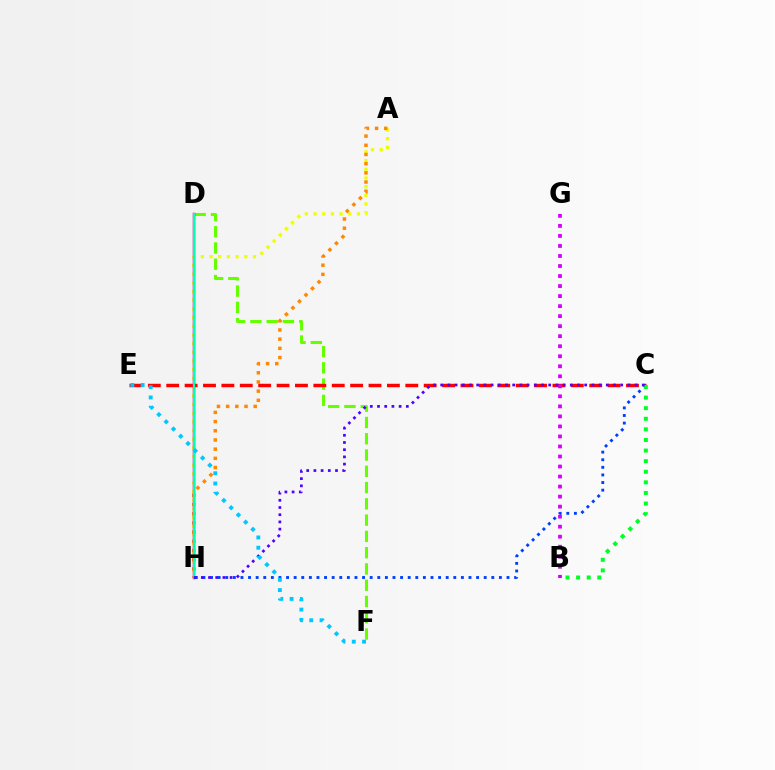{('A', 'H'): [{'color': '#eeff00', 'line_style': 'dotted', 'thickness': 2.36}, {'color': '#ff8800', 'line_style': 'dotted', 'thickness': 2.5}], ('D', 'F'): [{'color': '#66ff00', 'line_style': 'dashed', 'thickness': 2.21}], ('C', 'E'): [{'color': '#ff0000', 'line_style': 'dashed', 'thickness': 2.5}], ('C', 'H'): [{'color': '#003fff', 'line_style': 'dotted', 'thickness': 2.07}, {'color': '#4f00ff', 'line_style': 'dotted', 'thickness': 1.96}], ('B', 'C'): [{'color': '#00ff27', 'line_style': 'dotted', 'thickness': 2.88}], ('D', 'H'): [{'color': '#ff00a0', 'line_style': 'solid', 'thickness': 1.78}, {'color': '#00ffaf', 'line_style': 'solid', 'thickness': 1.58}], ('B', 'G'): [{'color': '#d600ff', 'line_style': 'dotted', 'thickness': 2.72}], ('E', 'F'): [{'color': '#00c7ff', 'line_style': 'dotted', 'thickness': 2.79}]}